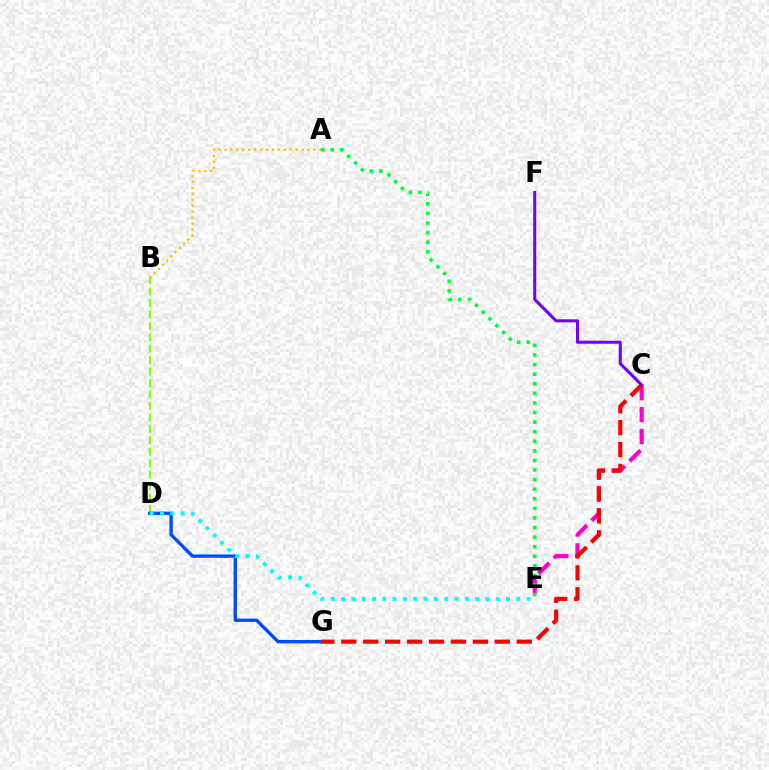{('B', 'D'): [{'color': '#84ff00', 'line_style': 'dashed', 'thickness': 1.55}], ('C', 'E'): [{'color': '#ff00cf', 'line_style': 'dashed', 'thickness': 2.98}], ('A', 'B'): [{'color': '#ffbd00', 'line_style': 'dotted', 'thickness': 1.61}], ('D', 'G'): [{'color': '#004bff', 'line_style': 'solid', 'thickness': 2.4}], ('A', 'E'): [{'color': '#00ff39', 'line_style': 'dotted', 'thickness': 2.6}], ('C', 'G'): [{'color': '#ff0000', 'line_style': 'dashed', 'thickness': 2.98}], ('D', 'E'): [{'color': '#00fff6', 'line_style': 'dotted', 'thickness': 2.8}], ('C', 'F'): [{'color': '#7200ff', 'line_style': 'solid', 'thickness': 2.19}]}